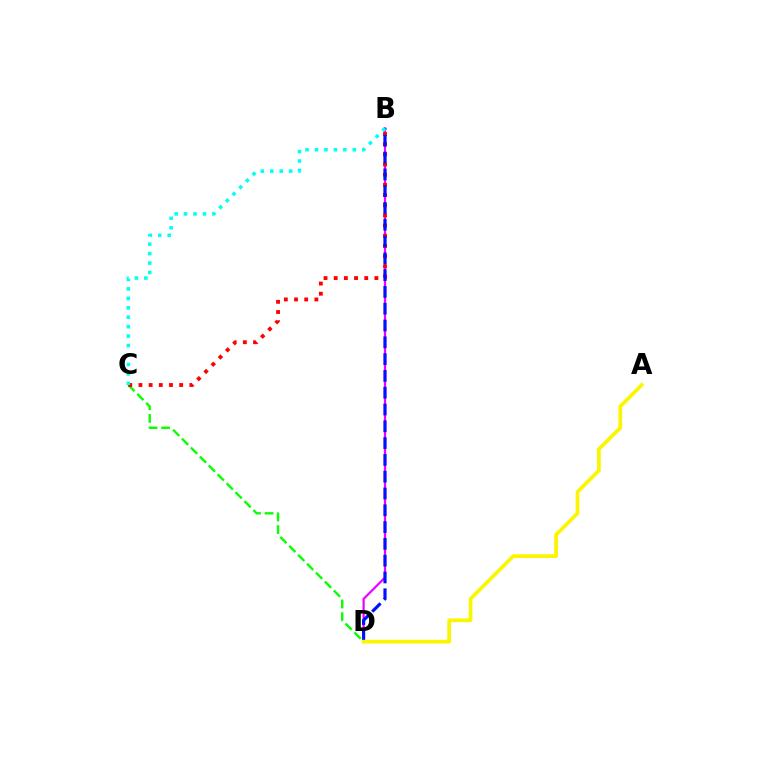{('B', 'D'): [{'color': '#ee00ff', 'line_style': 'solid', 'thickness': 1.6}, {'color': '#0010ff', 'line_style': 'dashed', 'thickness': 2.28}], ('C', 'D'): [{'color': '#08ff00', 'line_style': 'dashed', 'thickness': 1.72}], ('B', 'C'): [{'color': '#ff0000', 'line_style': 'dotted', 'thickness': 2.77}, {'color': '#00fff6', 'line_style': 'dotted', 'thickness': 2.57}], ('A', 'D'): [{'color': '#fcf500', 'line_style': 'solid', 'thickness': 2.68}]}